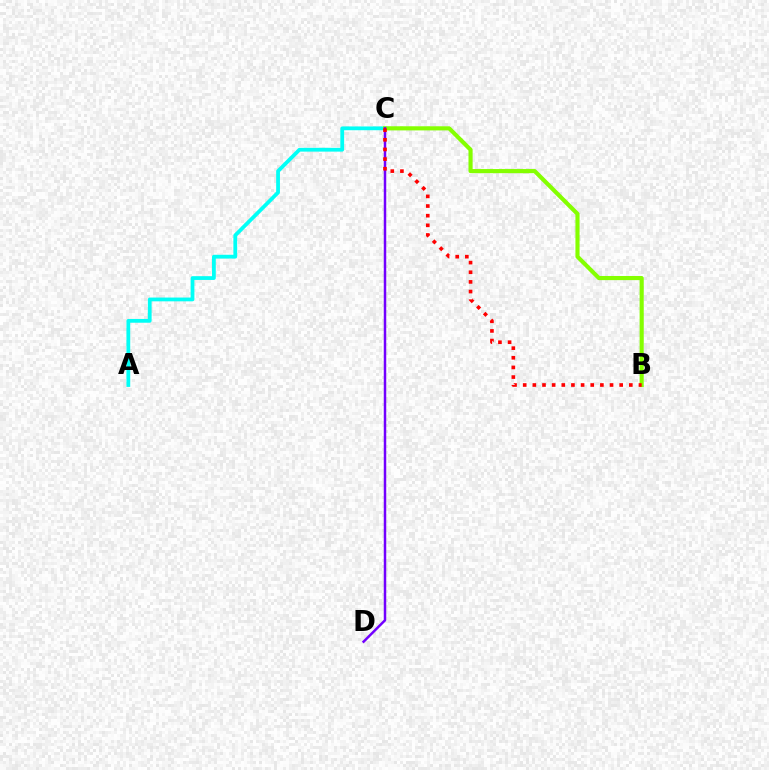{('A', 'C'): [{'color': '#00fff6', 'line_style': 'solid', 'thickness': 2.72}], ('B', 'C'): [{'color': '#84ff00', 'line_style': 'solid', 'thickness': 2.98}, {'color': '#ff0000', 'line_style': 'dotted', 'thickness': 2.62}], ('C', 'D'): [{'color': '#7200ff', 'line_style': 'solid', 'thickness': 1.79}]}